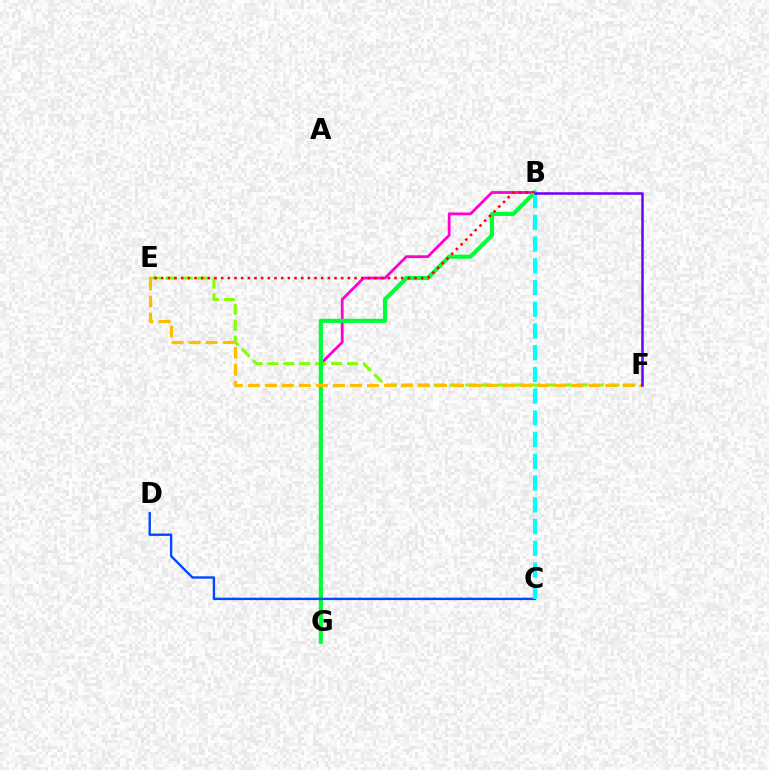{('B', 'G'): [{'color': '#ff00cf', 'line_style': 'solid', 'thickness': 2.0}, {'color': '#00ff39', 'line_style': 'solid', 'thickness': 2.98}], ('E', 'F'): [{'color': '#84ff00', 'line_style': 'dashed', 'thickness': 2.16}, {'color': '#ffbd00', 'line_style': 'dashed', 'thickness': 2.31}], ('B', 'E'): [{'color': '#ff0000', 'line_style': 'dotted', 'thickness': 1.81}], ('C', 'D'): [{'color': '#004bff', 'line_style': 'solid', 'thickness': 1.73}], ('B', 'C'): [{'color': '#00fff6', 'line_style': 'dashed', 'thickness': 2.95}], ('B', 'F'): [{'color': '#7200ff', 'line_style': 'solid', 'thickness': 1.83}]}